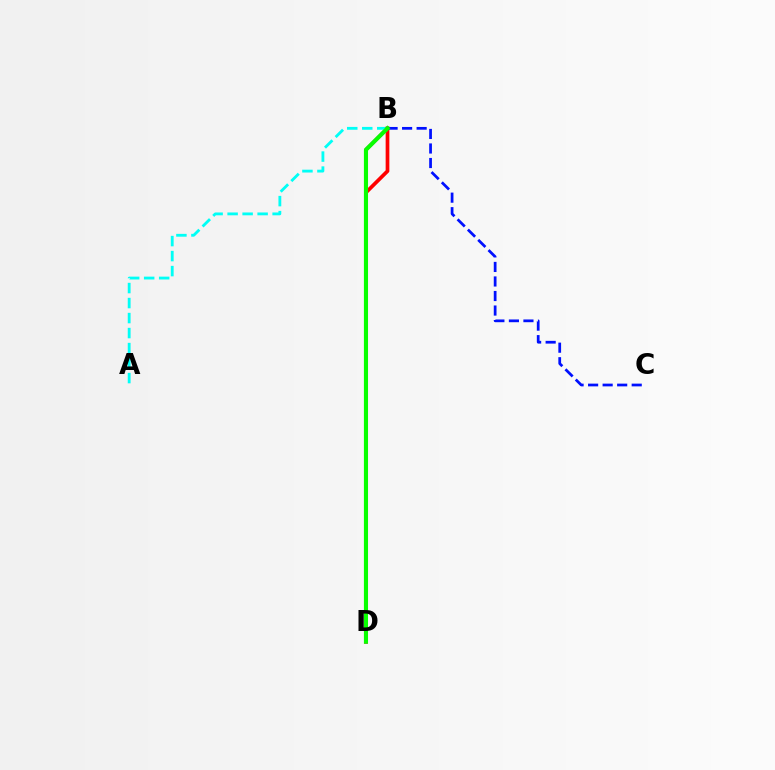{('B', 'D'): [{'color': '#fcf500', 'line_style': 'dotted', 'thickness': 2.08}, {'color': '#ee00ff', 'line_style': 'solid', 'thickness': 2.55}, {'color': '#ff0000', 'line_style': 'solid', 'thickness': 2.67}, {'color': '#08ff00', 'line_style': 'solid', 'thickness': 2.96}], ('A', 'B'): [{'color': '#00fff6', 'line_style': 'dashed', 'thickness': 2.04}], ('B', 'C'): [{'color': '#0010ff', 'line_style': 'dashed', 'thickness': 1.97}]}